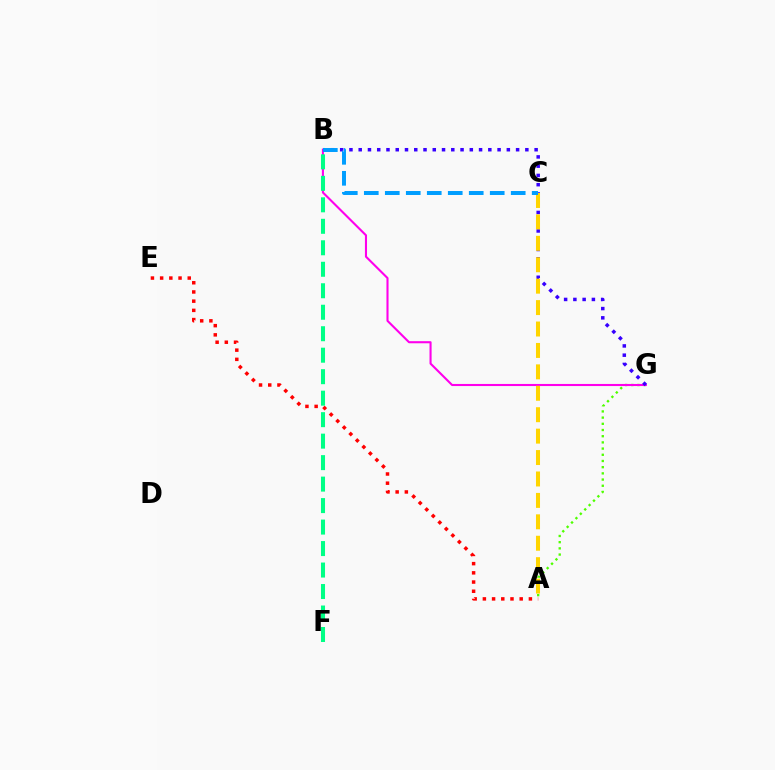{('A', 'E'): [{'color': '#ff0000', 'line_style': 'dotted', 'thickness': 2.5}], ('A', 'G'): [{'color': '#4fff00', 'line_style': 'dotted', 'thickness': 1.68}], ('B', 'G'): [{'color': '#ff00ed', 'line_style': 'solid', 'thickness': 1.51}, {'color': '#3700ff', 'line_style': 'dotted', 'thickness': 2.52}], ('A', 'C'): [{'color': '#ffd500', 'line_style': 'dashed', 'thickness': 2.91}], ('B', 'F'): [{'color': '#00ff86', 'line_style': 'dashed', 'thickness': 2.92}], ('B', 'C'): [{'color': '#009eff', 'line_style': 'dashed', 'thickness': 2.85}]}